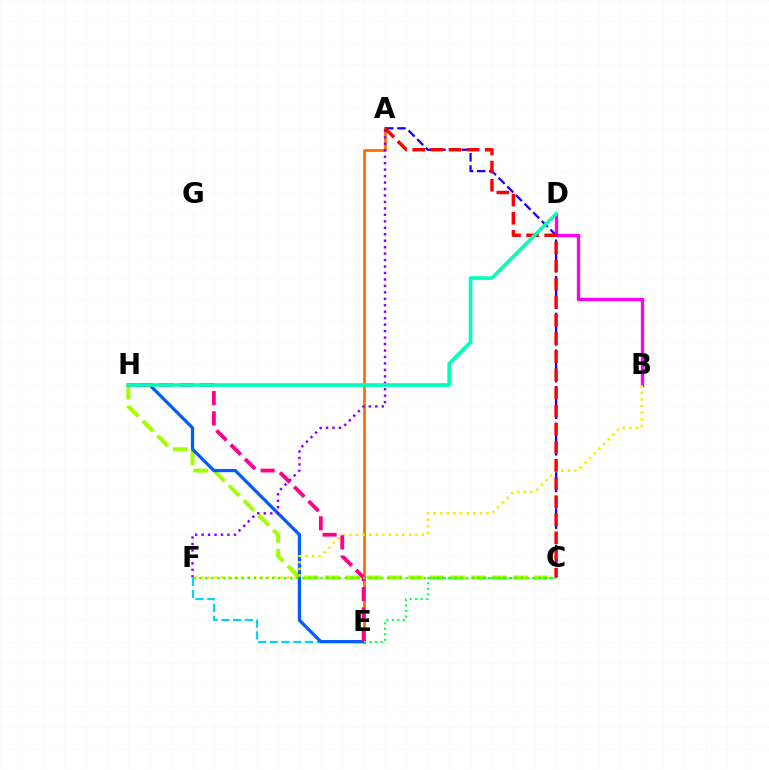{('E', 'F'): [{'color': '#00d3ff', 'line_style': 'dashed', 'thickness': 1.59}], ('A', 'E'): [{'color': '#ff7000', 'line_style': 'solid', 'thickness': 2.02}], ('C', 'H'): [{'color': '#a2ff00', 'line_style': 'dashed', 'thickness': 2.84}], ('A', 'C'): [{'color': '#1900ff', 'line_style': 'dashed', 'thickness': 1.66}, {'color': '#ff0000', 'line_style': 'dashed', 'thickness': 2.46}], ('B', 'D'): [{'color': '#fa00f9', 'line_style': 'solid', 'thickness': 2.38}], ('E', 'H'): [{'color': '#005dff', 'line_style': 'solid', 'thickness': 2.34}, {'color': '#ff0088', 'line_style': 'dashed', 'thickness': 2.75}], ('B', 'F'): [{'color': '#ffe600', 'line_style': 'dotted', 'thickness': 1.79}], ('C', 'E'): [{'color': '#00ff45', 'line_style': 'dotted', 'thickness': 1.5}], ('A', 'F'): [{'color': '#8a00ff', 'line_style': 'dotted', 'thickness': 1.75}], ('C', 'F'): [{'color': '#31ff00', 'line_style': 'dotted', 'thickness': 1.65}], ('D', 'H'): [{'color': '#00ffbb', 'line_style': 'solid', 'thickness': 2.62}]}